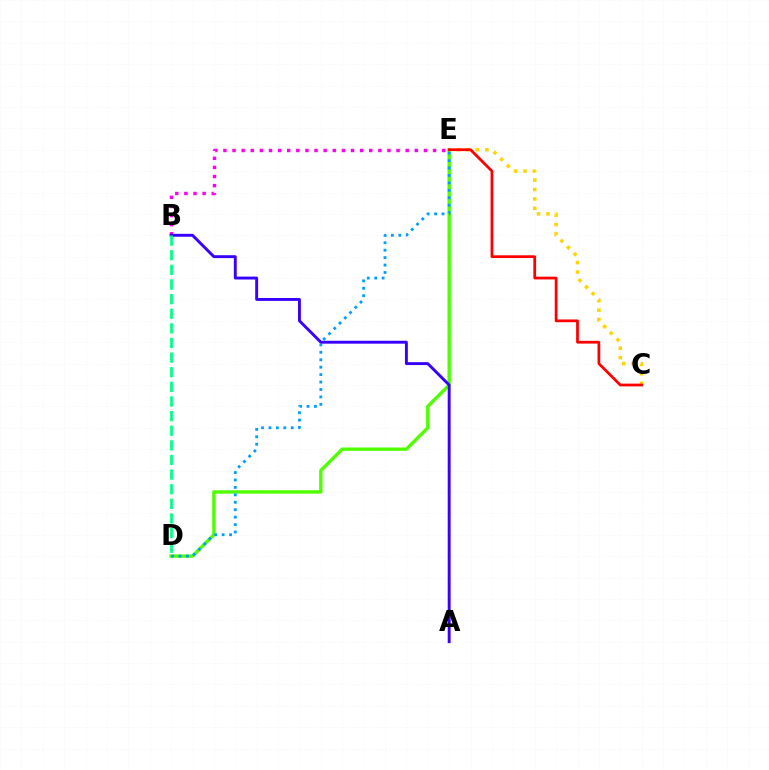{('B', 'E'): [{'color': '#ff00ed', 'line_style': 'dotted', 'thickness': 2.48}], ('D', 'E'): [{'color': '#4fff00', 'line_style': 'solid', 'thickness': 2.42}, {'color': '#009eff', 'line_style': 'dotted', 'thickness': 2.02}], ('C', 'E'): [{'color': '#ffd500', 'line_style': 'dotted', 'thickness': 2.55}, {'color': '#ff0000', 'line_style': 'solid', 'thickness': 1.98}], ('A', 'B'): [{'color': '#3700ff', 'line_style': 'solid', 'thickness': 2.09}], ('B', 'D'): [{'color': '#00ff86', 'line_style': 'dashed', 'thickness': 1.99}]}